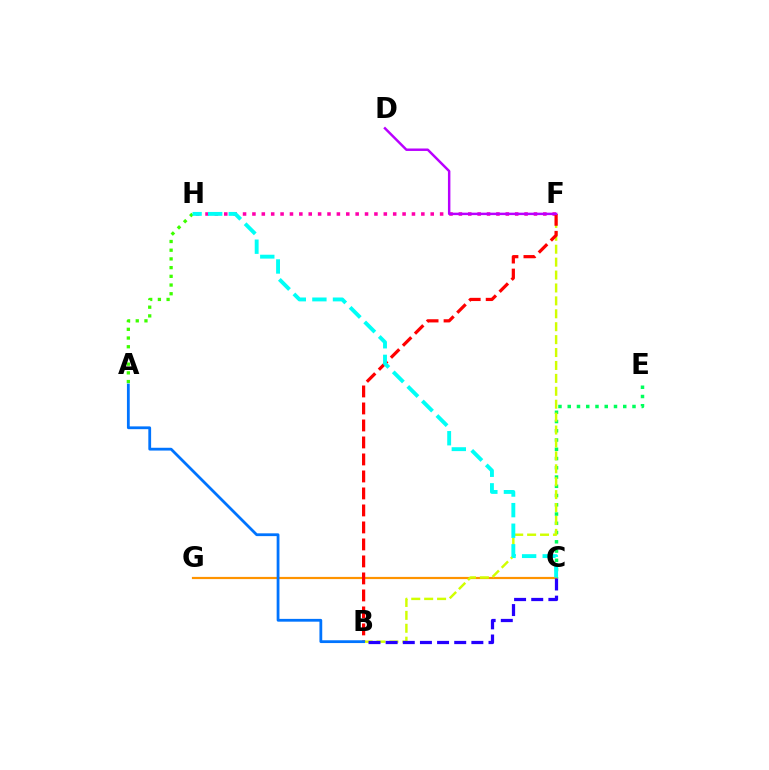{('C', 'E'): [{'color': '#00ff5c', 'line_style': 'dotted', 'thickness': 2.51}], ('A', 'H'): [{'color': '#3dff00', 'line_style': 'dotted', 'thickness': 2.37}], ('C', 'G'): [{'color': '#ff9400', 'line_style': 'solid', 'thickness': 1.57}], ('F', 'H'): [{'color': '#ff00ac', 'line_style': 'dotted', 'thickness': 2.55}], ('B', 'F'): [{'color': '#d1ff00', 'line_style': 'dashed', 'thickness': 1.75}, {'color': '#ff0000', 'line_style': 'dashed', 'thickness': 2.31}], ('B', 'C'): [{'color': '#2500ff', 'line_style': 'dashed', 'thickness': 2.33}], ('D', 'F'): [{'color': '#b900ff', 'line_style': 'solid', 'thickness': 1.77}], ('C', 'H'): [{'color': '#00fff6', 'line_style': 'dashed', 'thickness': 2.8}], ('A', 'B'): [{'color': '#0074ff', 'line_style': 'solid', 'thickness': 2.01}]}